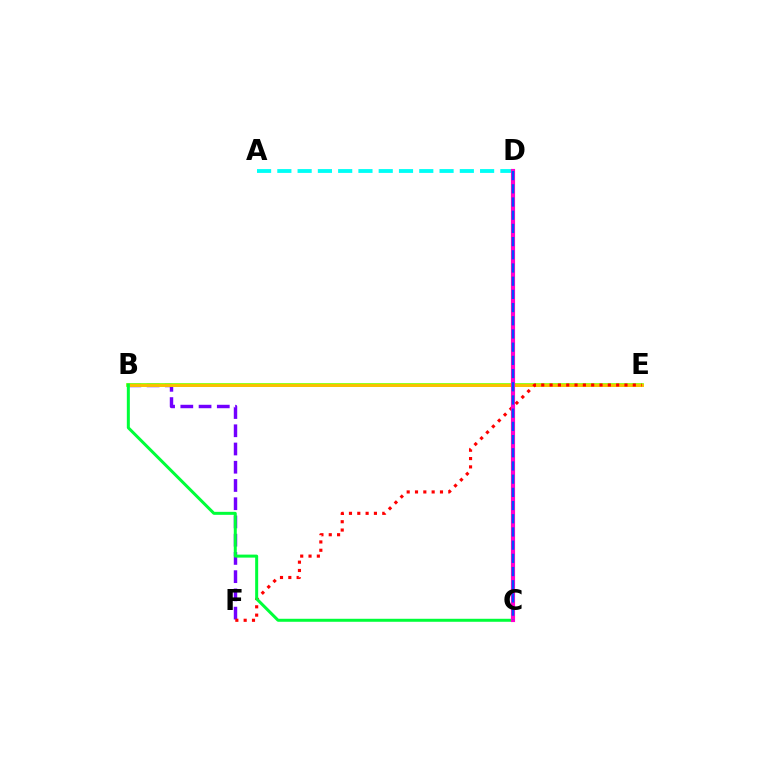{('A', 'D'): [{'color': '#00fff6', 'line_style': 'dashed', 'thickness': 2.75}], ('B', 'F'): [{'color': '#7200ff', 'line_style': 'dashed', 'thickness': 2.48}], ('B', 'E'): [{'color': '#84ff00', 'line_style': 'solid', 'thickness': 2.67}, {'color': '#ffbd00', 'line_style': 'solid', 'thickness': 2.02}], ('E', 'F'): [{'color': '#ff0000', 'line_style': 'dotted', 'thickness': 2.26}], ('B', 'C'): [{'color': '#00ff39', 'line_style': 'solid', 'thickness': 2.16}], ('C', 'D'): [{'color': '#ff00cf', 'line_style': 'solid', 'thickness': 2.98}, {'color': '#004bff', 'line_style': 'dashed', 'thickness': 1.79}]}